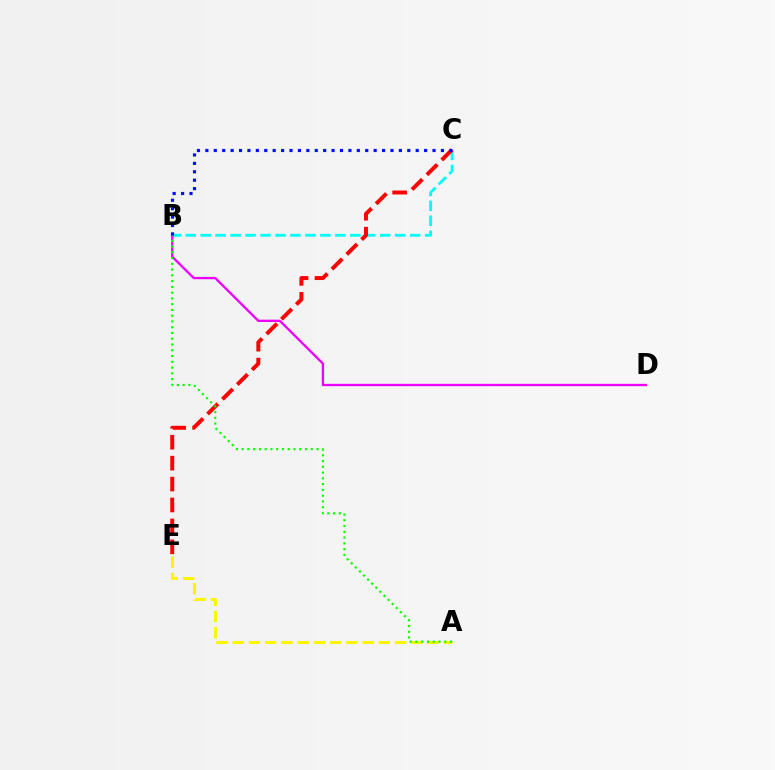{('B', 'C'): [{'color': '#00fff6', 'line_style': 'dashed', 'thickness': 2.03}, {'color': '#0010ff', 'line_style': 'dotted', 'thickness': 2.29}], ('A', 'E'): [{'color': '#fcf500', 'line_style': 'dashed', 'thickness': 2.2}], ('B', 'D'): [{'color': '#ee00ff', 'line_style': 'solid', 'thickness': 1.67}], ('C', 'E'): [{'color': '#ff0000', 'line_style': 'dashed', 'thickness': 2.84}], ('A', 'B'): [{'color': '#08ff00', 'line_style': 'dotted', 'thickness': 1.57}]}